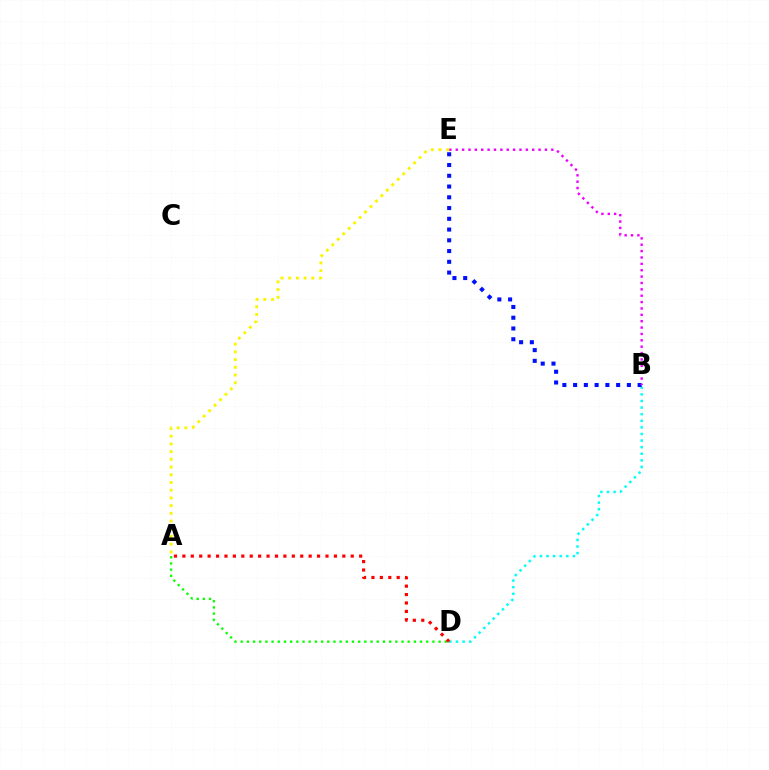{('B', 'D'): [{'color': '#00fff6', 'line_style': 'dotted', 'thickness': 1.79}], ('B', 'E'): [{'color': '#0010ff', 'line_style': 'dotted', 'thickness': 2.92}, {'color': '#ee00ff', 'line_style': 'dotted', 'thickness': 1.73}], ('A', 'D'): [{'color': '#08ff00', 'line_style': 'dotted', 'thickness': 1.68}, {'color': '#ff0000', 'line_style': 'dotted', 'thickness': 2.29}], ('A', 'E'): [{'color': '#fcf500', 'line_style': 'dotted', 'thickness': 2.1}]}